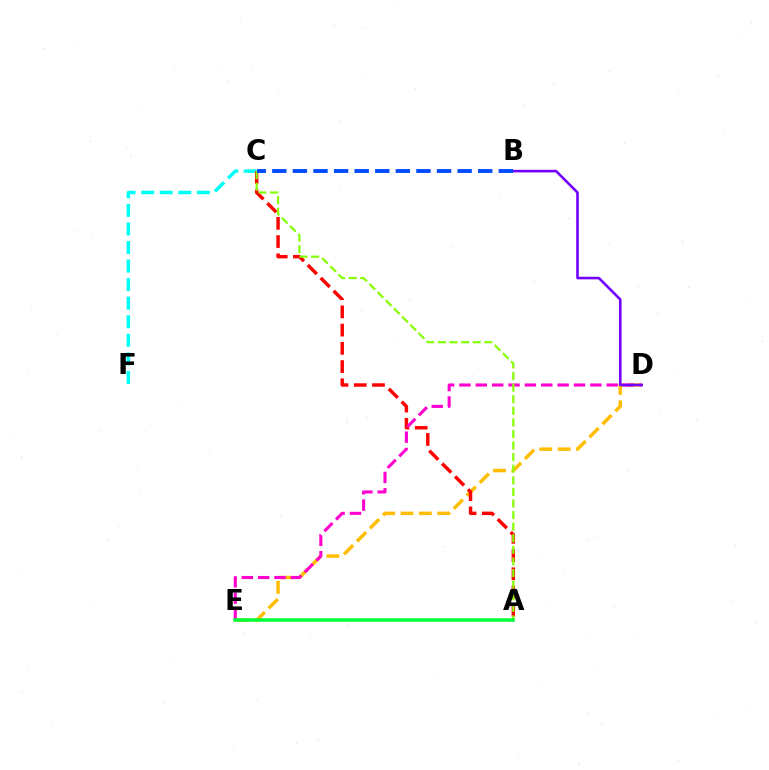{('D', 'E'): [{'color': '#ffbd00', 'line_style': 'dashed', 'thickness': 2.5}, {'color': '#ff00cf', 'line_style': 'dashed', 'thickness': 2.22}], ('C', 'F'): [{'color': '#00fff6', 'line_style': 'dashed', 'thickness': 2.52}], ('A', 'C'): [{'color': '#ff0000', 'line_style': 'dashed', 'thickness': 2.48}, {'color': '#84ff00', 'line_style': 'dashed', 'thickness': 1.57}], ('B', 'D'): [{'color': '#7200ff', 'line_style': 'solid', 'thickness': 1.87}], ('B', 'C'): [{'color': '#004bff', 'line_style': 'dashed', 'thickness': 2.8}], ('A', 'E'): [{'color': '#00ff39', 'line_style': 'solid', 'thickness': 2.54}]}